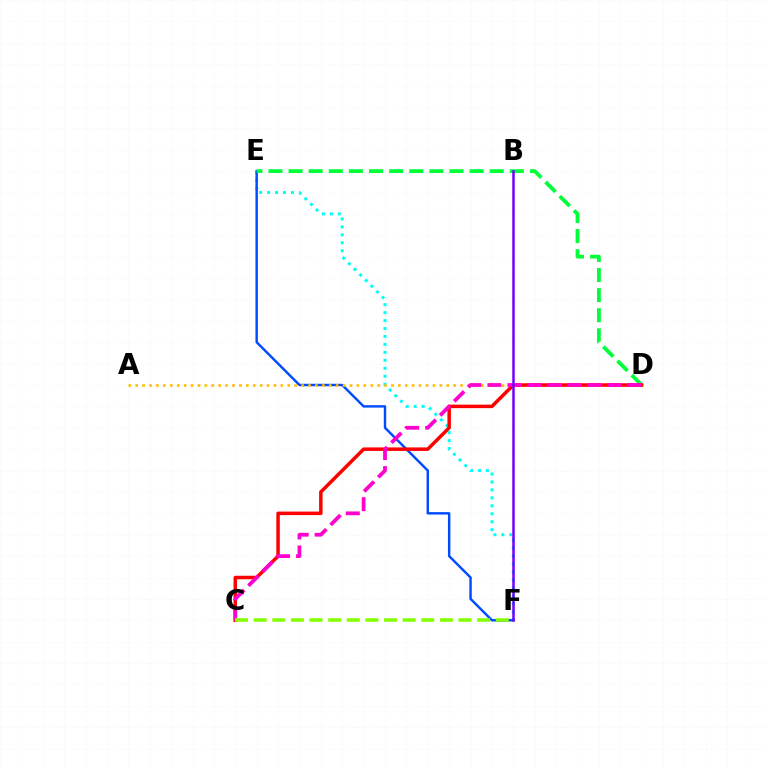{('E', 'F'): [{'color': '#00fff6', 'line_style': 'dotted', 'thickness': 2.16}, {'color': '#004bff', 'line_style': 'solid', 'thickness': 1.75}], ('A', 'D'): [{'color': '#ffbd00', 'line_style': 'dotted', 'thickness': 1.88}], ('D', 'E'): [{'color': '#00ff39', 'line_style': 'dashed', 'thickness': 2.73}], ('C', 'D'): [{'color': '#ff0000', 'line_style': 'solid', 'thickness': 2.52}, {'color': '#ff00cf', 'line_style': 'dashed', 'thickness': 2.72}], ('C', 'F'): [{'color': '#84ff00', 'line_style': 'dashed', 'thickness': 2.53}], ('B', 'F'): [{'color': '#7200ff', 'line_style': 'solid', 'thickness': 1.8}]}